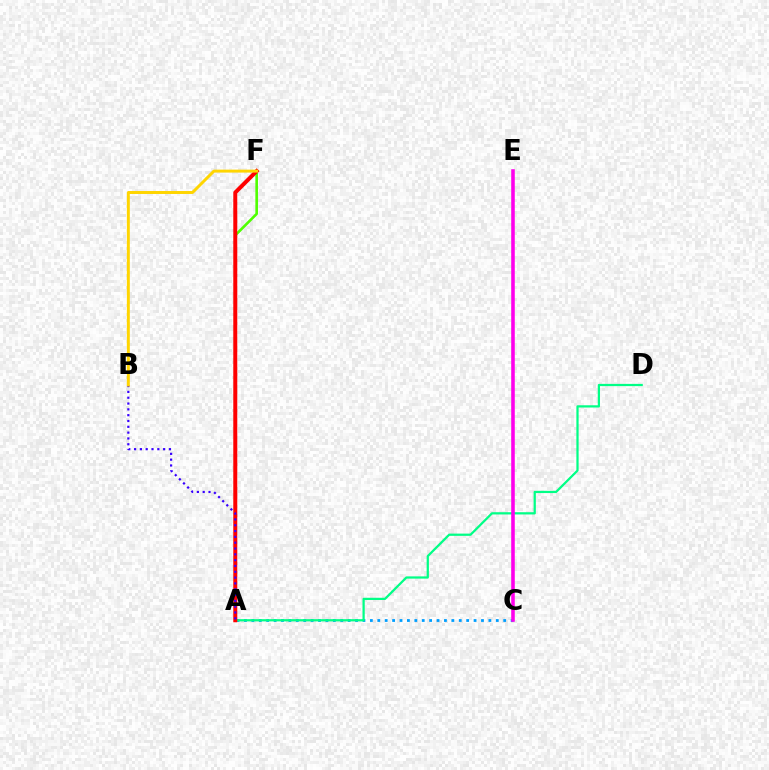{('A', 'F'): [{'color': '#4fff00', 'line_style': 'solid', 'thickness': 1.89}, {'color': '#ff0000', 'line_style': 'solid', 'thickness': 2.87}], ('A', 'C'): [{'color': '#009eff', 'line_style': 'dotted', 'thickness': 2.01}], ('A', 'D'): [{'color': '#00ff86', 'line_style': 'solid', 'thickness': 1.61}], ('C', 'E'): [{'color': '#ff00ed', 'line_style': 'solid', 'thickness': 2.57}], ('A', 'B'): [{'color': '#3700ff', 'line_style': 'dotted', 'thickness': 1.58}], ('B', 'F'): [{'color': '#ffd500', 'line_style': 'solid', 'thickness': 2.13}]}